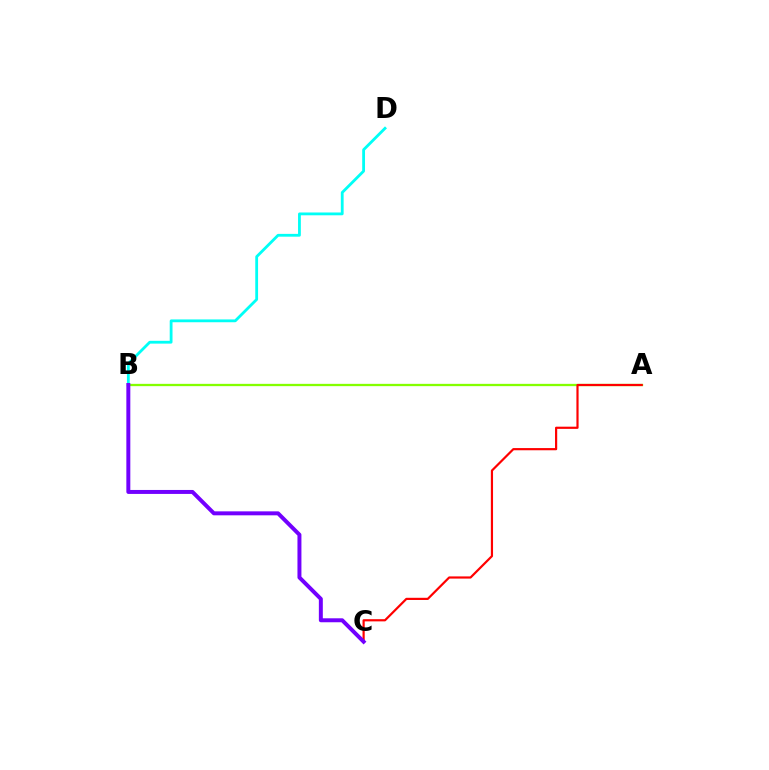{('A', 'B'): [{'color': '#84ff00', 'line_style': 'solid', 'thickness': 1.65}], ('B', 'D'): [{'color': '#00fff6', 'line_style': 'solid', 'thickness': 2.02}], ('A', 'C'): [{'color': '#ff0000', 'line_style': 'solid', 'thickness': 1.58}], ('B', 'C'): [{'color': '#7200ff', 'line_style': 'solid', 'thickness': 2.85}]}